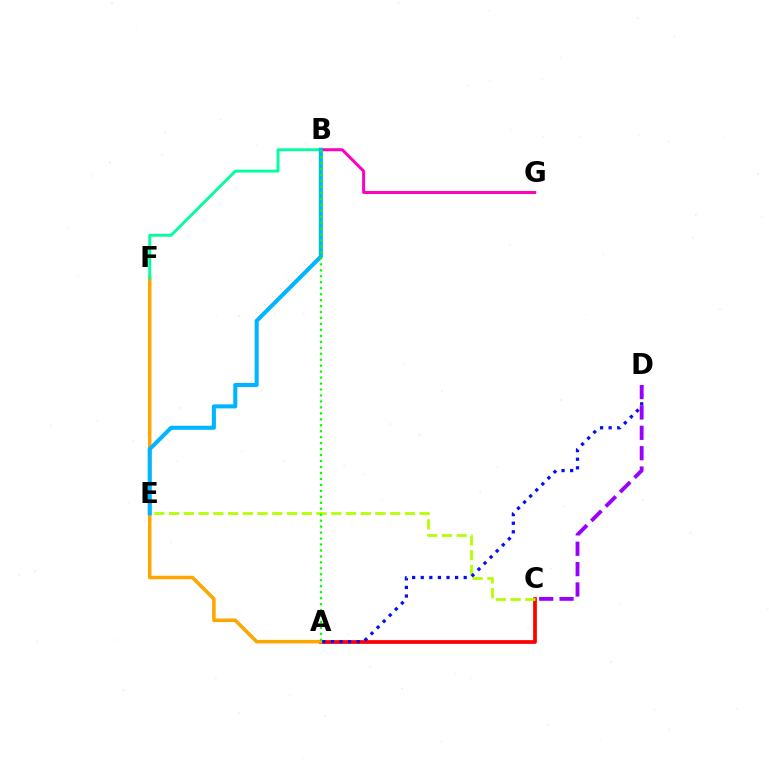{('B', 'G'): [{'color': '#ff00bd', 'line_style': 'solid', 'thickness': 2.16}], ('A', 'C'): [{'color': '#ff0000', 'line_style': 'solid', 'thickness': 2.69}], ('A', 'F'): [{'color': '#ffa500', 'line_style': 'solid', 'thickness': 2.53}], ('B', 'F'): [{'color': '#00ff9d', 'line_style': 'solid', 'thickness': 2.08}], ('C', 'E'): [{'color': '#b3ff00', 'line_style': 'dashed', 'thickness': 2.0}], ('A', 'D'): [{'color': '#0010ff', 'line_style': 'dotted', 'thickness': 2.33}], ('B', 'E'): [{'color': '#00b5ff', 'line_style': 'solid', 'thickness': 2.92}], ('C', 'D'): [{'color': '#9b00ff', 'line_style': 'dashed', 'thickness': 2.77}], ('A', 'B'): [{'color': '#08ff00', 'line_style': 'dotted', 'thickness': 1.62}]}